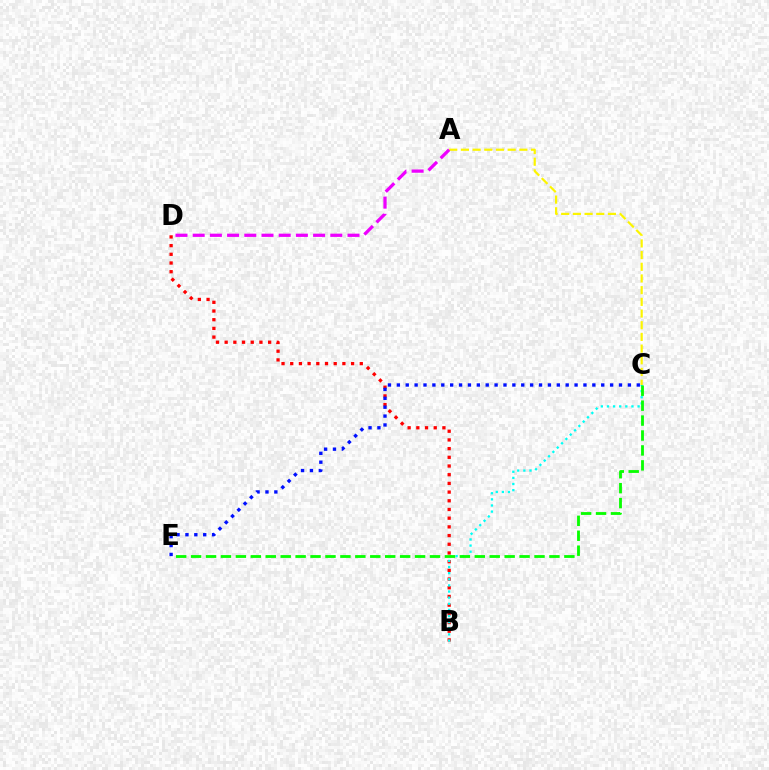{('B', 'D'): [{'color': '#ff0000', 'line_style': 'dotted', 'thickness': 2.36}], ('B', 'C'): [{'color': '#00fff6', 'line_style': 'dotted', 'thickness': 1.66}], ('A', 'C'): [{'color': '#fcf500', 'line_style': 'dashed', 'thickness': 1.59}], ('A', 'D'): [{'color': '#ee00ff', 'line_style': 'dashed', 'thickness': 2.34}], ('C', 'E'): [{'color': '#0010ff', 'line_style': 'dotted', 'thickness': 2.41}, {'color': '#08ff00', 'line_style': 'dashed', 'thickness': 2.03}]}